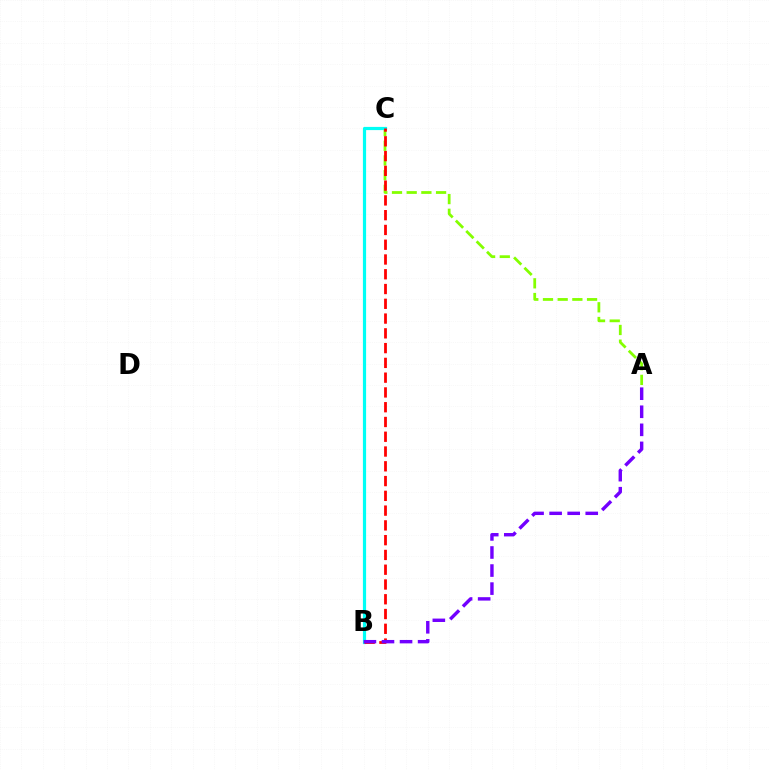{('A', 'C'): [{'color': '#84ff00', 'line_style': 'dashed', 'thickness': 2.0}], ('B', 'C'): [{'color': '#00fff6', 'line_style': 'solid', 'thickness': 2.3}, {'color': '#ff0000', 'line_style': 'dashed', 'thickness': 2.01}], ('A', 'B'): [{'color': '#7200ff', 'line_style': 'dashed', 'thickness': 2.45}]}